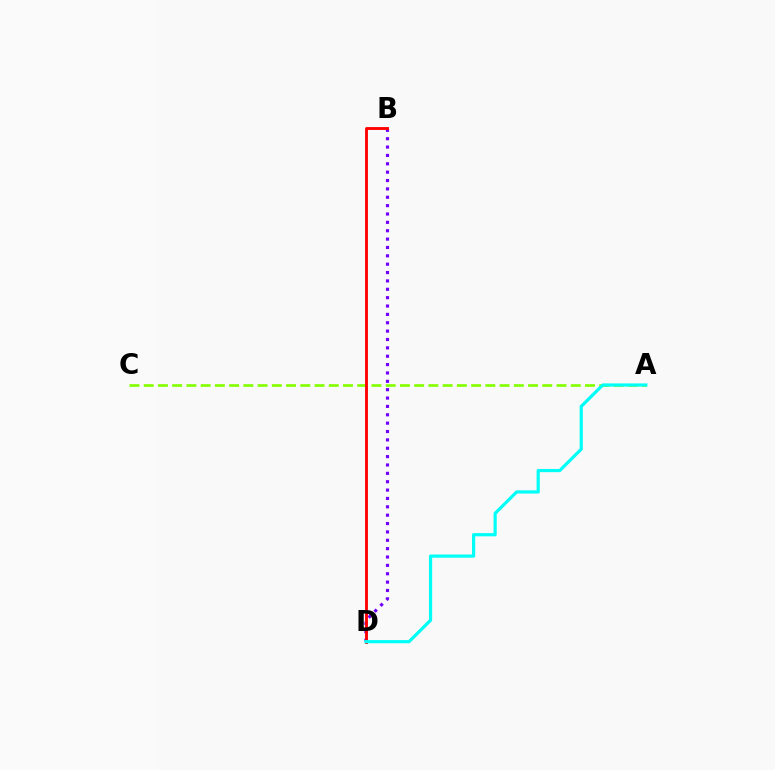{('A', 'C'): [{'color': '#84ff00', 'line_style': 'dashed', 'thickness': 1.93}], ('B', 'D'): [{'color': '#7200ff', 'line_style': 'dotted', 'thickness': 2.27}, {'color': '#ff0000', 'line_style': 'solid', 'thickness': 2.06}], ('A', 'D'): [{'color': '#00fff6', 'line_style': 'solid', 'thickness': 2.29}]}